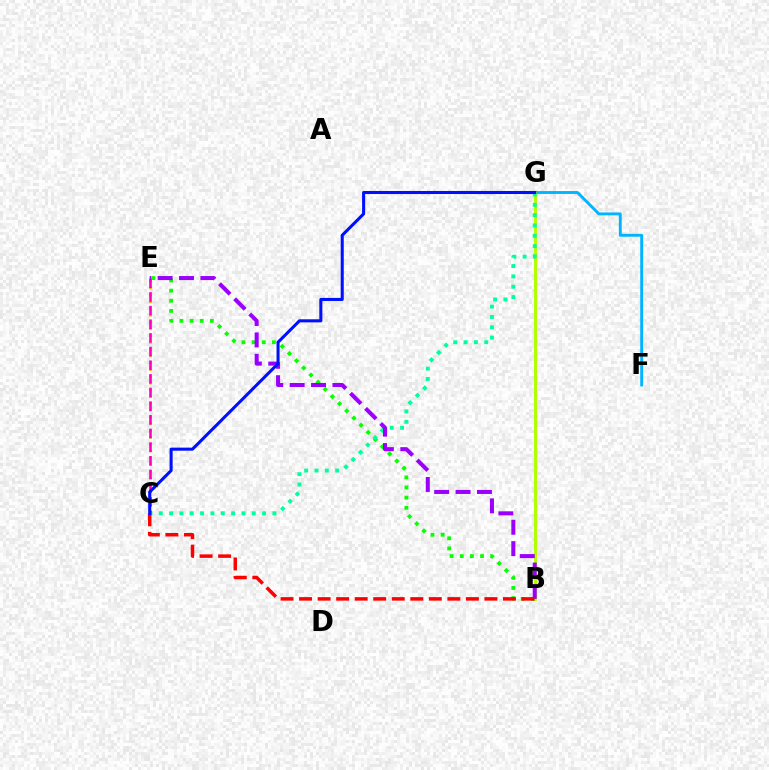{('F', 'G'): [{'color': '#00b5ff', 'line_style': 'solid', 'thickness': 2.08}], ('B', 'G'): [{'color': '#b3ff00', 'line_style': 'solid', 'thickness': 2.15}], ('B', 'E'): [{'color': '#08ff00', 'line_style': 'dotted', 'thickness': 2.75}, {'color': '#9b00ff', 'line_style': 'dashed', 'thickness': 2.91}], ('C', 'G'): [{'color': '#00ff9d', 'line_style': 'dotted', 'thickness': 2.81}, {'color': '#0010ff', 'line_style': 'solid', 'thickness': 2.21}], ('C', 'E'): [{'color': '#ffa500', 'line_style': 'dotted', 'thickness': 1.85}, {'color': '#ff00bd', 'line_style': 'dashed', 'thickness': 1.85}], ('B', 'C'): [{'color': '#ff0000', 'line_style': 'dashed', 'thickness': 2.52}]}